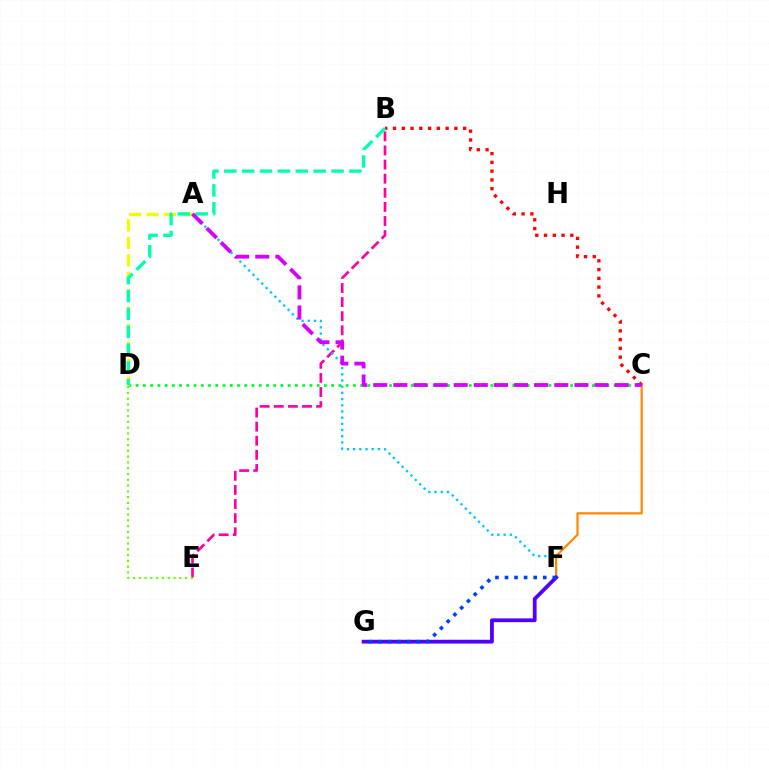{('B', 'E'): [{'color': '#ff00a0', 'line_style': 'dashed', 'thickness': 1.92}], ('A', 'F'): [{'color': '#00c7ff', 'line_style': 'dotted', 'thickness': 1.68}], ('C', 'D'): [{'color': '#00ff27', 'line_style': 'dotted', 'thickness': 1.97}], ('C', 'F'): [{'color': '#ff8800', 'line_style': 'solid', 'thickness': 1.6}], ('D', 'E'): [{'color': '#66ff00', 'line_style': 'dotted', 'thickness': 1.57}], ('A', 'D'): [{'color': '#eeff00', 'line_style': 'dashed', 'thickness': 2.37}], ('B', 'C'): [{'color': '#ff0000', 'line_style': 'dotted', 'thickness': 2.38}], ('F', 'G'): [{'color': '#4f00ff', 'line_style': 'solid', 'thickness': 2.73}, {'color': '#003fff', 'line_style': 'dotted', 'thickness': 2.6}], ('B', 'D'): [{'color': '#00ffaf', 'line_style': 'dashed', 'thickness': 2.43}], ('A', 'C'): [{'color': '#d600ff', 'line_style': 'dashed', 'thickness': 2.73}]}